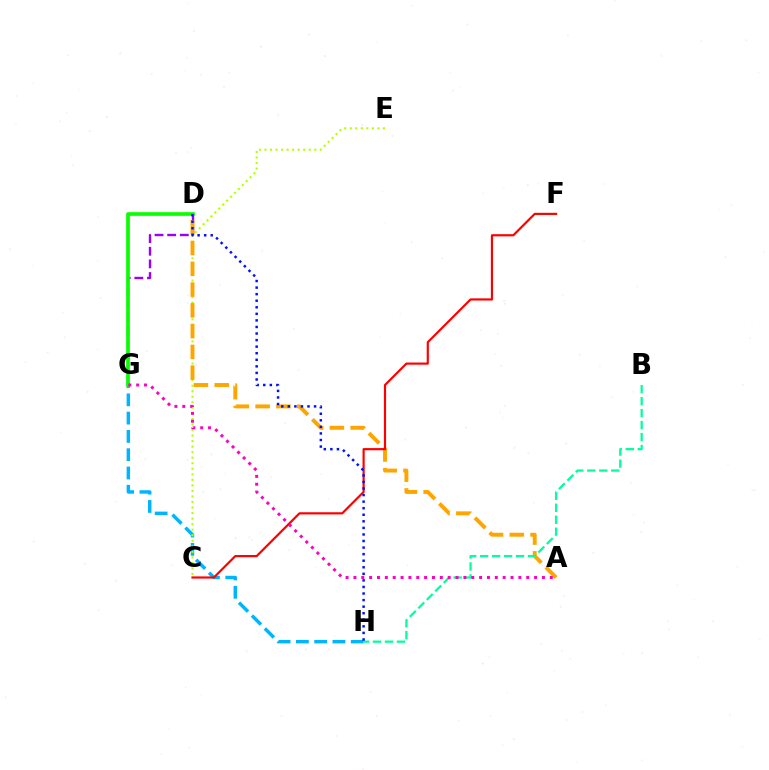{('G', 'H'): [{'color': '#00b5ff', 'line_style': 'dashed', 'thickness': 2.48}], ('D', 'G'): [{'color': '#9b00ff', 'line_style': 'dashed', 'thickness': 1.72}, {'color': '#08ff00', 'line_style': 'solid', 'thickness': 2.64}], ('C', 'E'): [{'color': '#b3ff00', 'line_style': 'dotted', 'thickness': 1.5}], ('A', 'D'): [{'color': '#ffa500', 'line_style': 'dashed', 'thickness': 2.82}], ('C', 'F'): [{'color': '#ff0000', 'line_style': 'solid', 'thickness': 1.57}], ('B', 'H'): [{'color': '#00ff9d', 'line_style': 'dashed', 'thickness': 1.63}], ('A', 'G'): [{'color': '#ff00bd', 'line_style': 'dotted', 'thickness': 2.13}], ('D', 'H'): [{'color': '#0010ff', 'line_style': 'dotted', 'thickness': 1.78}]}